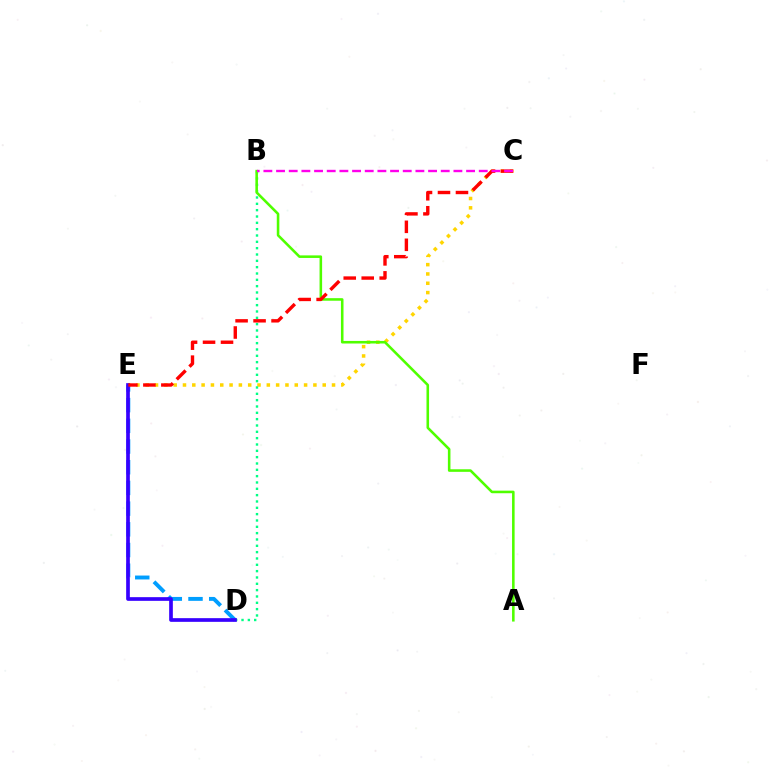{('D', 'E'): [{'color': '#009eff', 'line_style': 'dashed', 'thickness': 2.81}, {'color': '#3700ff', 'line_style': 'solid', 'thickness': 2.65}], ('C', 'E'): [{'color': '#ffd500', 'line_style': 'dotted', 'thickness': 2.53}, {'color': '#ff0000', 'line_style': 'dashed', 'thickness': 2.44}], ('B', 'D'): [{'color': '#00ff86', 'line_style': 'dotted', 'thickness': 1.72}], ('A', 'B'): [{'color': '#4fff00', 'line_style': 'solid', 'thickness': 1.85}], ('B', 'C'): [{'color': '#ff00ed', 'line_style': 'dashed', 'thickness': 1.72}]}